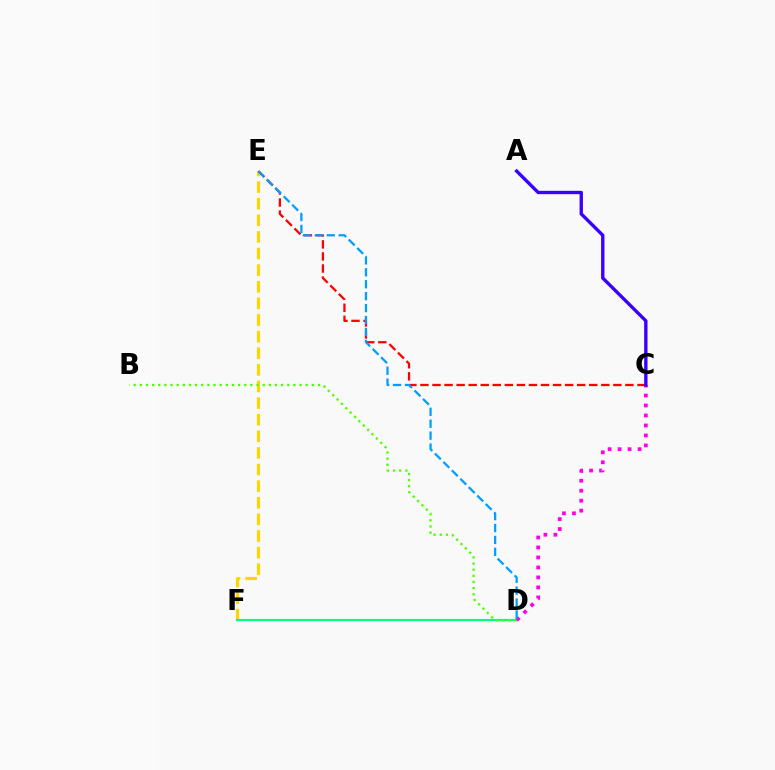{('E', 'F'): [{'color': '#ffd500', 'line_style': 'dashed', 'thickness': 2.26}], ('D', 'F'): [{'color': '#00ff86', 'line_style': 'solid', 'thickness': 1.55}], ('B', 'D'): [{'color': '#4fff00', 'line_style': 'dotted', 'thickness': 1.67}], ('C', 'E'): [{'color': '#ff0000', 'line_style': 'dashed', 'thickness': 1.64}], ('C', 'D'): [{'color': '#ff00ed', 'line_style': 'dotted', 'thickness': 2.71}], ('A', 'C'): [{'color': '#3700ff', 'line_style': 'solid', 'thickness': 2.42}], ('D', 'E'): [{'color': '#009eff', 'line_style': 'dashed', 'thickness': 1.62}]}